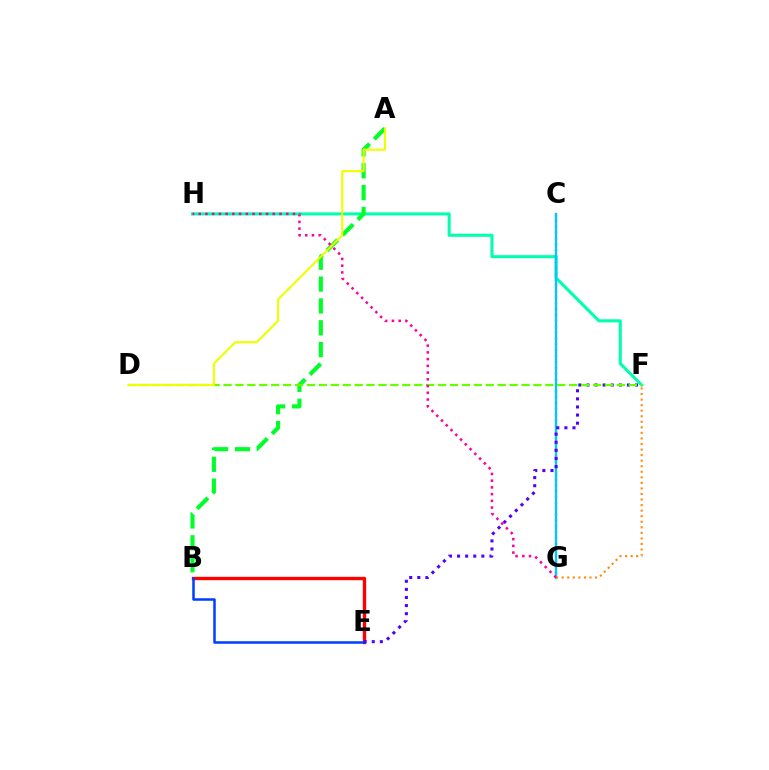{('F', 'H'): [{'color': '#00ffaf', 'line_style': 'solid', 'thickness': 2.21}], ('B', 'E'): [{'color': '#ff0000', 'line_style': 'solid', 'thickness': 2.42}, {'color': '#003fff', 'line_style': 'solid', 'thickness': 1.8}], ('C', 'G'): [{'color': '#d600ff', 'line_style': 'dotted', 'thickness': 1.59}, {'color': '#00c7ff', 'line_style': 'solid', 'thickness': 1.67}], ('A', 'B'): [{'color': '#00ff27', 'line_style': 'dashed', 'thickness': 2.97}], ('E', 'F'): [{'color': '#4f00ff', 'line_style': 'dotted', 'thickness': 2.2}], ('D', 'F'): [{'color': '#66ff00', 'line_style': 'dashed', 'thickness': 1.62}], ('A', 'D'): [{'color': '#eeff00', 'line_style': 'solid', 'thickness': 1.54}], ('G', 'H'): [{'color': '#ff00a0', 'line_style': 'dotted', 'thickness': 1.83}], ('F', 'G'): [{'color': '#ff8800', 'line_style': 'dotted', 'thickness': 1.51}]}